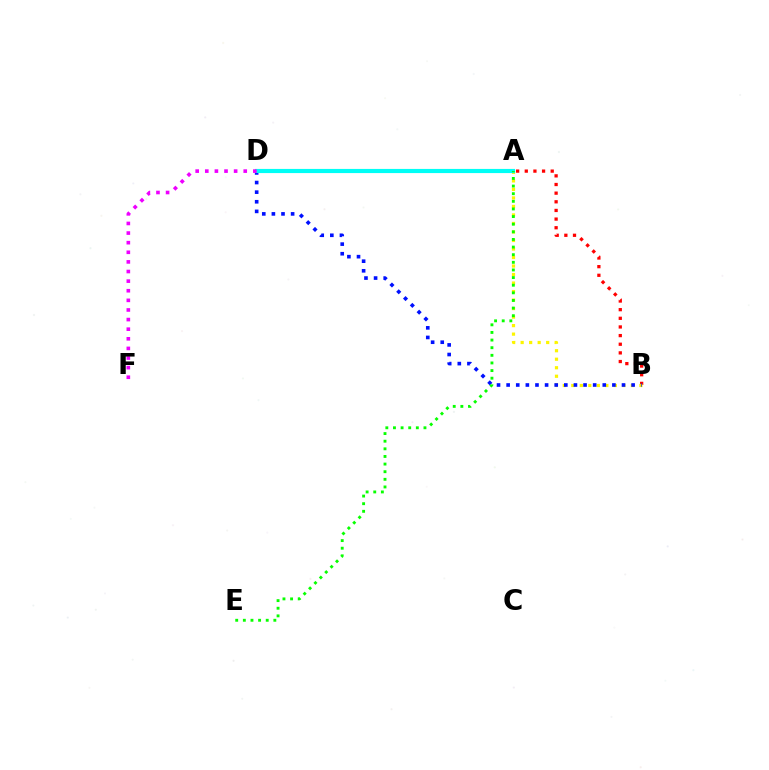{('A', 'B'): [{'color': '#ff0000', 'line_style': 'dotted', 'thickness': 2.35}, {'color': '#fcf500', 'line_style': 'dotted', 'thickness': 2.31}], ('B', 'D'): [{'color': '#0010ff', 'line_style': 'dotted', 'thickness': 2.61}], ('A', 'D'): [{'color': '#00fff6', 'line_style': 'solid', 'thickness': 2.99}], ('D', 'F'): [{'color': '#ee00ff', 'line_style': 'dotted', 'thickness': 2.61}], ('A', 'E'): [{'color': '#08ff00', 'line_style': 'dotted', 'thickness': 2.07}]}